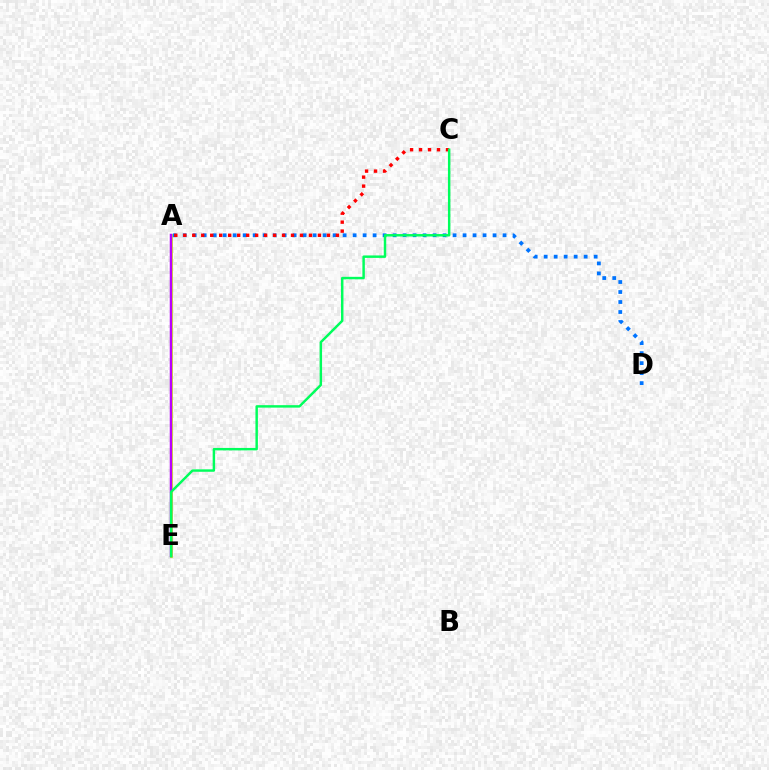{('A', 'E'): [{'color': '#d1ff00', 'line_style': 'solid', 'thickness': 1.98}, {'color': '#b900ff', 'line_style': 'solid', 'thickness': 1.79}], ('A', 'D'): [{'color': '#0074ff', 'line_style': 'dotted', 'thickness': 2.72}], ('A', 'C'): [{'color': '#ff0000', 'line_style': 'dotted', 'thickness': 2.44}], ('C', 'E'): [{'color': '#00ff5c', 'line_style': 'solid', 'thickness': 1.77}]}